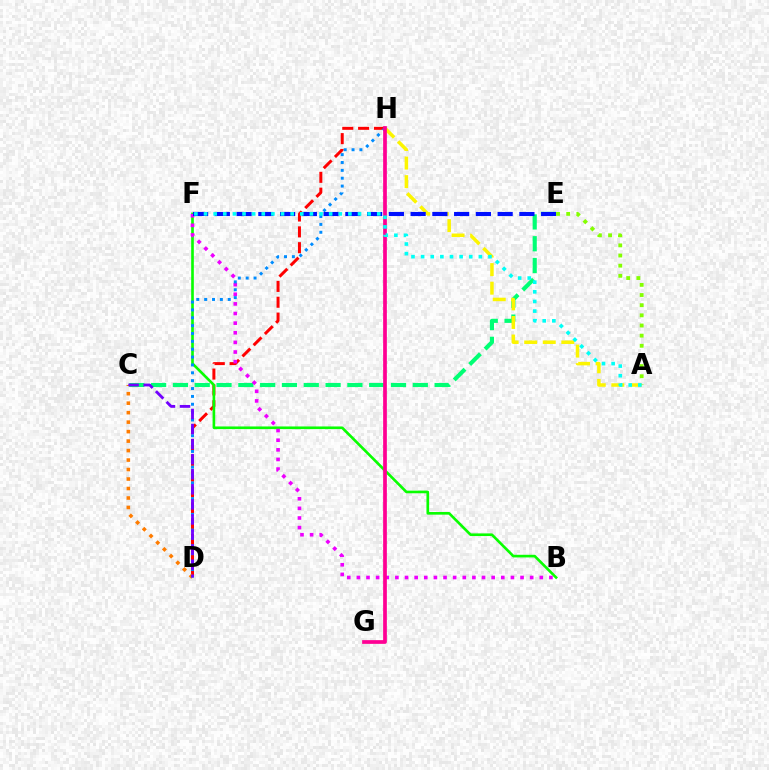{('D', 'H'): [{'color': '#ff0000', 'line_style': 'dashed', 'thickness': 2.15}, {'color': '#008cff', 'line_style': 'dotted', 'thickness': 2.14}], ('B', 'F'): [{'color': '#08ff00', 'line_style': 'solid', 'thickness': 1.9}, {'color': '#ee00ff', 'line_style': 'dotted', 'thickness': 2.62}], ('C', 'E'): [{'color': '#00ff74', 'line_style': 'dashed', 'thickness': 2.96}], ('A', 'H'): [{'color': '#fcf500', 'line_style': 'dashed', 'thickness': 2.52}], ('C', 'D'): [{'color': '#ff7c00', 'line_style': 'dotted', 'thickness': 2.58}, {'color': '#7200ff', 'line_style': 'dashed', 'thickness': 2.05}], ('A', 'E'): [{'color': '#84ff00', 'line_style': 'dotted', 'thickness': 2.76}], ('E', 'F'): [{'color': '#0010ff', 'line_style': 'dashed', 'thickness': 2.96}], ('G', 'H'): [{'color': '#ff0094', 'line_style': 'solid', 'thickness': 2.68}], ('A', 'F'): [{'color': '#00fff6', 'line_style': 'dotted', 'thickness': 2.61}]}